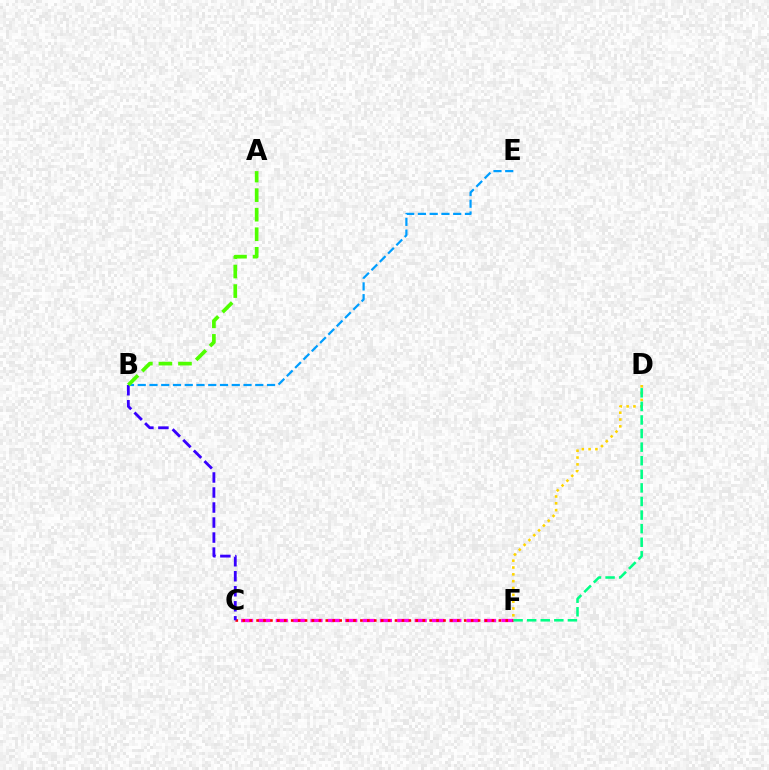{('C', 'F'): [{'color': '#ff00ed', 'line_style': 'dashed', 'thickness': 2.36}, {'color': '#ff0000', 'line_style': 'dotted', 'thickness': 1.88}], ('D', 'F'): [{'color': '#ffd500', 'line_style': 'dotted', 'thickness': 1.86}, {'color': '#00ff86', 'line_style': 'dashed', 'thickness': 1.85}], ('B', 'E'): [{'color': '#009eff', 'line_style': 'dashed', 'thickness': 1.6}], ('B', 'C'): [{'color': '#3700ff', 'line_style': 'dashed', 'thickness': 2.04}], ('A', 'B'): [{'color': '#4fff00', 'line_style': 'dashed', 'thickness': 2.66}]}